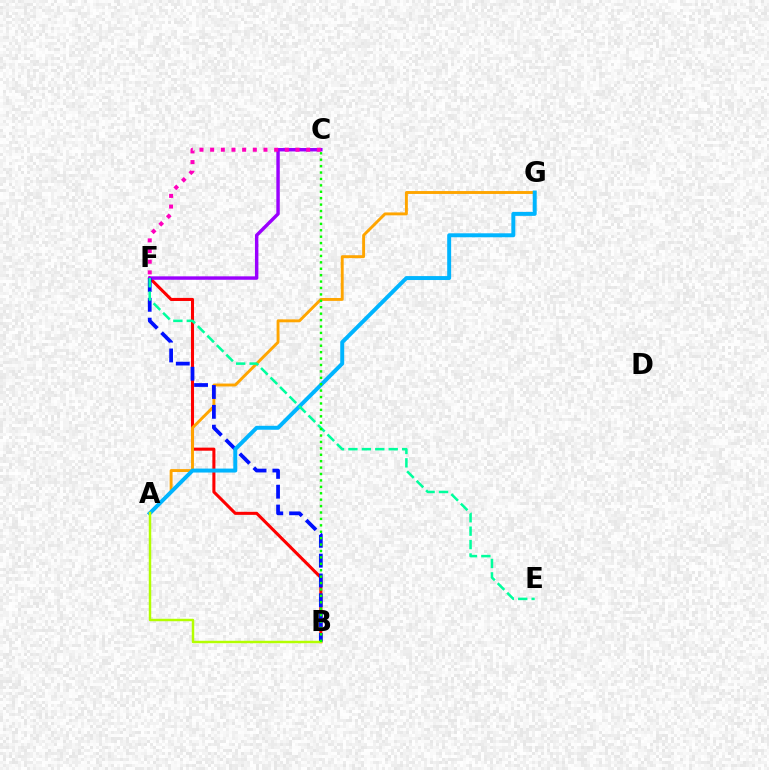{('B', 'F'): [{'color': '#ff0000', 'line_style': 'solid', 'thickness': 2.21}, {'color': '#0010ff', 'line_style': 'dashed', 'thickness': 2.69}], ('A', 'G'): [{'color': '#ffa500', 'line_style': 'solid', 'thickness': 2.09}, {'color': '#00b5ff', 'line_style': 'solid', 'thickness': 2.85}], ('C', 'F'): [{'color': '#9b00ff', 'line_style': 'solid', 'thickness': 2.47}, {'color': '#ff00bd', 'line_style': 'dotted', 'thickness': 2.9}], ('A', 'B'): [{'color': '#b3ff00', 'line_style': 'solid', 'thickness': 1.77}], ('E', 'F'): [{'color': '#00ff9d', 'line_style': 'dashed', 'thickness': 1.82}], ('B', 'C'): [{'color': '#08ff00', 'line_style': 'dotted', 'thickness': 1.74}]}